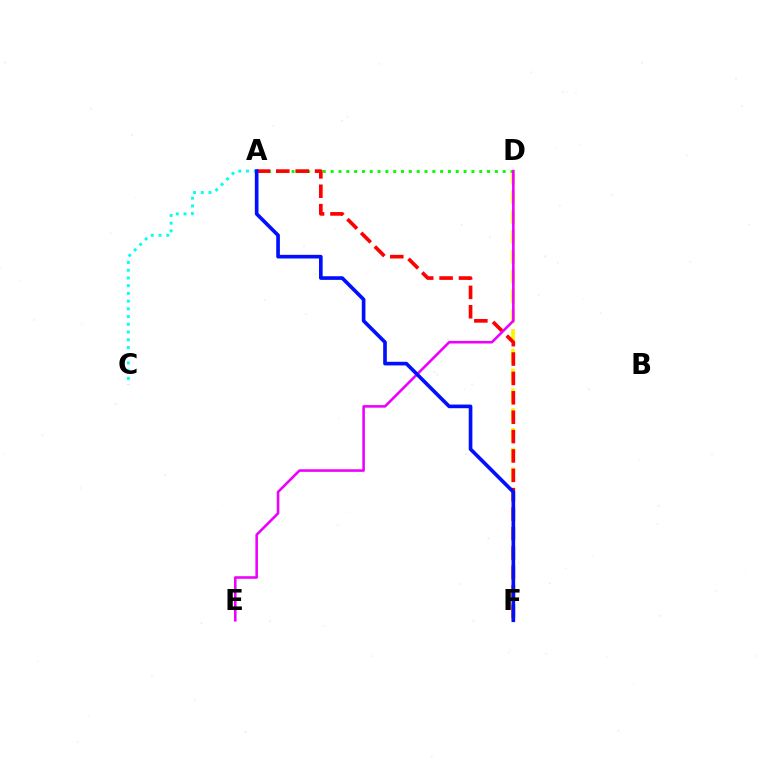{('D', 'F'): [{'color': '#fcf500', 'line_style': 'dashed', 'thickness': 2.69}], ('A', 'C'): [{'color': '#00fff6', 'line_style': 'dotted', 'thickness': 2.1}], ('A', 'D'): [{'color': '#08ff00', 'line_style': 'dotted', 'thickness': 2.12}], ('A', 'F'): [{'color': '#ff0000', 'line_style': 'dashed', 'thickness': 2.63}, {'color': '#0010ff', 'line_style': 'solid', 'thickness': 2.63}], ('D', 'E'): [{'color': '#ee00ff', 'line_style': 'solid', 'thickness': 1.86}]}